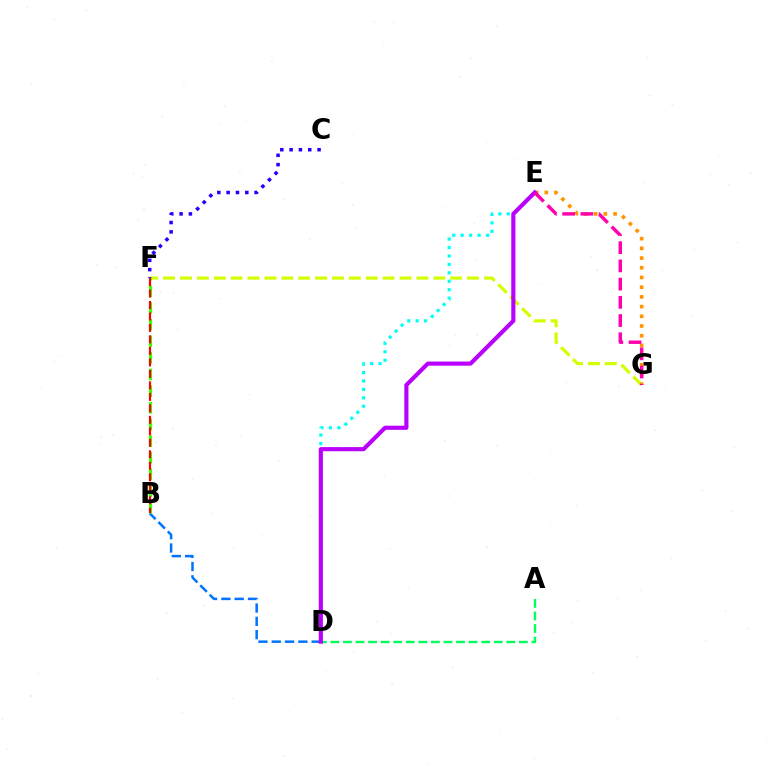{('B', 'D'): [{'color': '#0074ff', 'line_style': 'dashed', 'thickness': 1.81}], ('D', 'E'): [{'color': '#00fff6', 'line_style': 'dotted', 'thickness': 2.29}, {'color': '#b900ff', 'line_style': 'solid', 'thickness': 2.97}], ('A', 'D'): [{'color': '#00ff5c', 'line_style': 'dashed', 'thickness': 1.71}], ('F', 'G'): [{'color': '#d1ff00', 'line_style': 'dashed', 'thickness': 2.29}], ('B', 'F'): [{'color': '#3dff00', 'line_style': 'dashed', 'thickness': 2.26}, {'color': '#ff0000', 'line_style': 'dashed', 'thickness': 1.56}], ('E', 'G'): [{'color': '#ff9400', 'line_style': 'dotted', 'thickness': 2.64}, {'color': '#ff00ac', 'line_style': 'dashed', 'thickness': 2.48}], ('C', 'F'): [{'color': '#2500ff', 'line_style': 'dotted', 'thickness': 2.53}]}